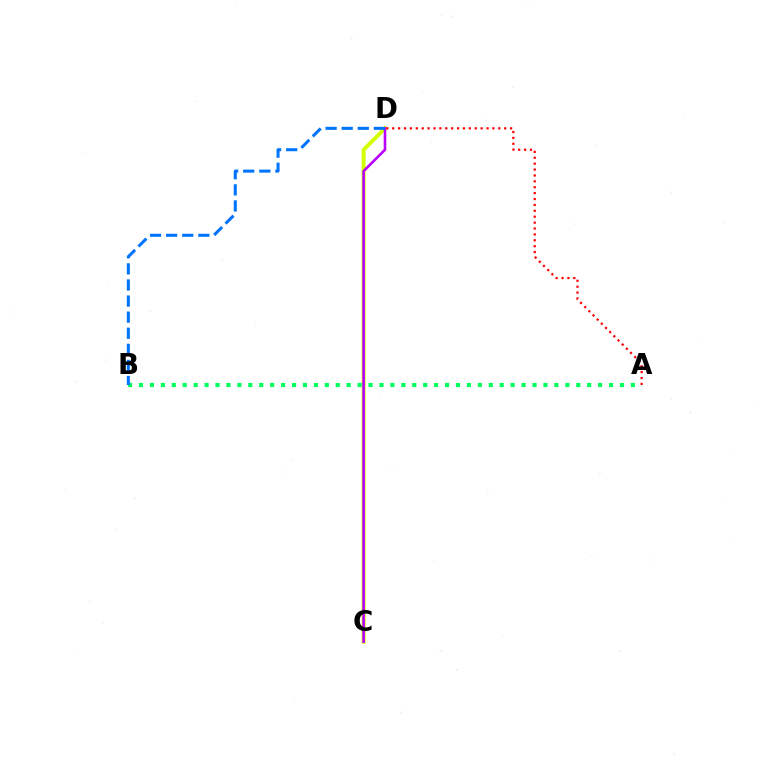{('C', 'D'): [{'color': '#d1ff00', 'line_style': 'solid', 'thickness': 2.82}, {'color': '#b900ff', 'line_style': 'solid', 'thickness': 1.88}], ('A', 'B'): [{'color': '#00ff5c', 'line_style': 'dotted', 'thickness': 2.97}], ('A', 'D'): [{'color': '#ff0000', 'line_style': 'dotted', 'thickness': 1.6}], ('B', 'D'): [{'color': '#0074ff', 'line_style': 'dashed', 'thickness': 2.19}]}